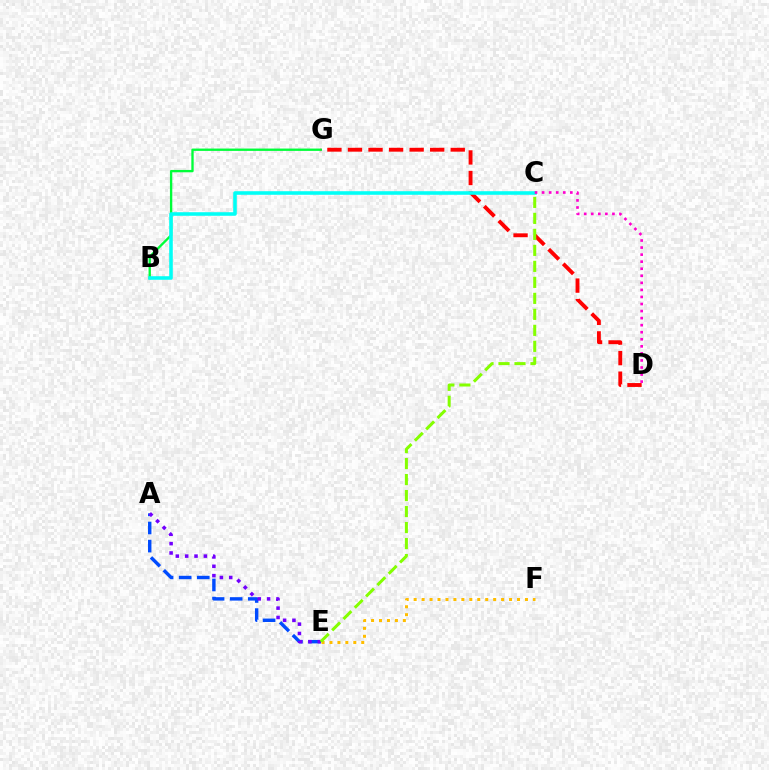{('B', 'G'): [{'color': '#00ff39', 'line_style': 'solid', 'thickness': 1.69}], ('A', 'E'): [{'color': '#004bff', 'line_style': 'dashed', 'thickness': 2.46}, {'color': '#7200ff', 'line_style': 'dotted', 'thickness': 2.54}], ('D', 'G'): [{'color': '#ff0000', 'line_style': 'dashed', 'thickness': 2.79}], ('E', 'F'): [{'color': '#ffbd00', 'line_style': 'dotted', 'thickness': 2.16}], ('C', 'E'): [{'color': '#84ff00', 'line_style': 'dashed', 'thickness': 2.17}], ('B', 'C'): [{'color': '#00fff6', 'line_style': 'solid', 'thickness': 2.57}], ('C', 'D'): [{'color': '#ff00cf', 'line_style': 'dotted', 'thickness': 1.92}]}